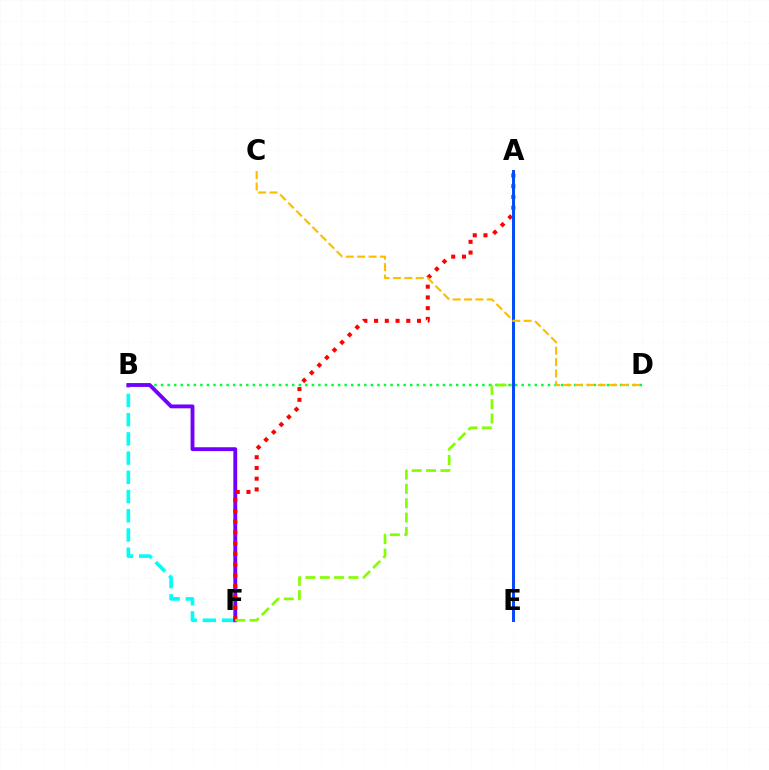{('A', 'E'): [{'color': '#ff00cf', 'line_style': 'solid', 'thickness': 1.8}, {'color': '#004bff', 'line_style': 'solid', 'thickness': 2.09}], ('B', 'F'): [{'color': '#00fff6', 'line_style': 'dashed', 'thickness': 2.61}, {'color': '#7200ff', 'line_style': 'solid', 'thickness': 2.78}], ('B', 'D'): [{'color': '#00ff39', 'line_style': 'dotted', 'thickness': 1.78}], ('A', 'F'): [{'color': '#ff0000', 'line_style': 'dotted', 'thickness': 2.92}, {'color': '#84ff00', 'line_style': 'dashed', 'thickness': 1.95}], ('C', 'D'): [{'color': '#ffbd00', 'line_style': 'dashed', 'thickness': 1.55}]}